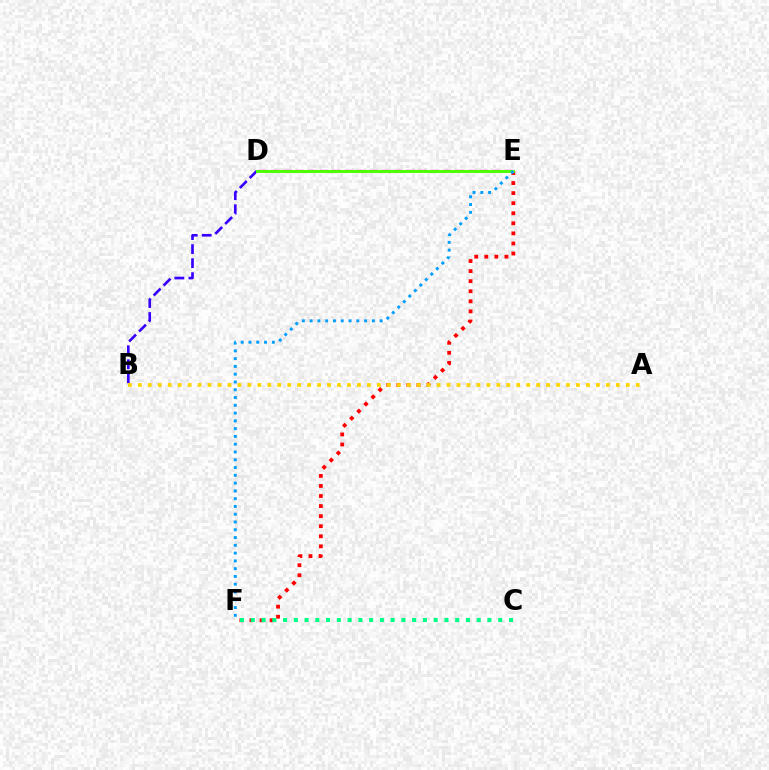{('E', 'F'): [{'color': '#ff0000', 'line_style': 'dotted', 'thickness': 2.73}, {'color': '#009eff', 'line_style': 'dotted', 'thickness': 2.11}], ('D', 'E'): [{'color': '#ff00ed', 'line_style': 'dashed', 'thickness': 1.67}, {'color': '#4fff00', 'line_style': 'solid', 'thickness': 2.1}], ('C', 'F'): [{'color': '#00ff86', 'line_style': 'dotted', 'thickness': 2.92}], ('B', 'D'): [{'color': '#3700ff', 'line_style': 'dashed', 'thickness': 1.91}], ('A', 'B'): [{'color': '#ffd500', 'line_style': 'dotted', 'thickness': 2.71}]}